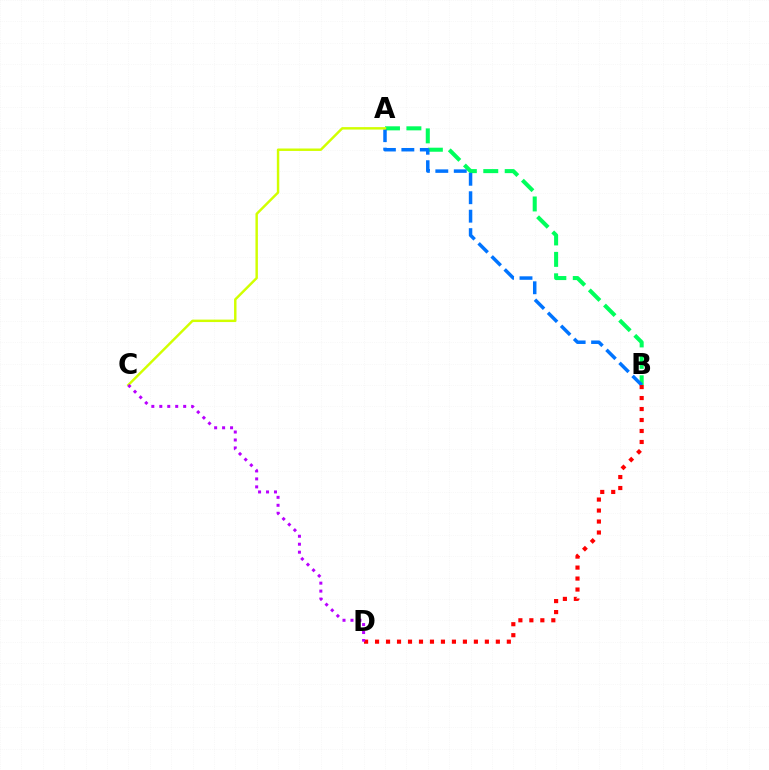{('A', 'B'): [{'color': '#00ff5c', 'line_style': 'dashed', 'thickness': 2.91}, {'color': '#0074ff', 'line_style': 'dashed', 'thickness': 2.51}], ('A', 'C'): [{'color': '#d1ff00', 'line_style': 'solid', 'thickness': 1.76}], ('B', 'D'): [{'color': '#ff0000', 'line_style': 'dotted', 'thickness': 2.98}], ('C', 'D'): [{'color': '#b900ff', 'line_style': 'dotted', 'thickness': 2.16}]}